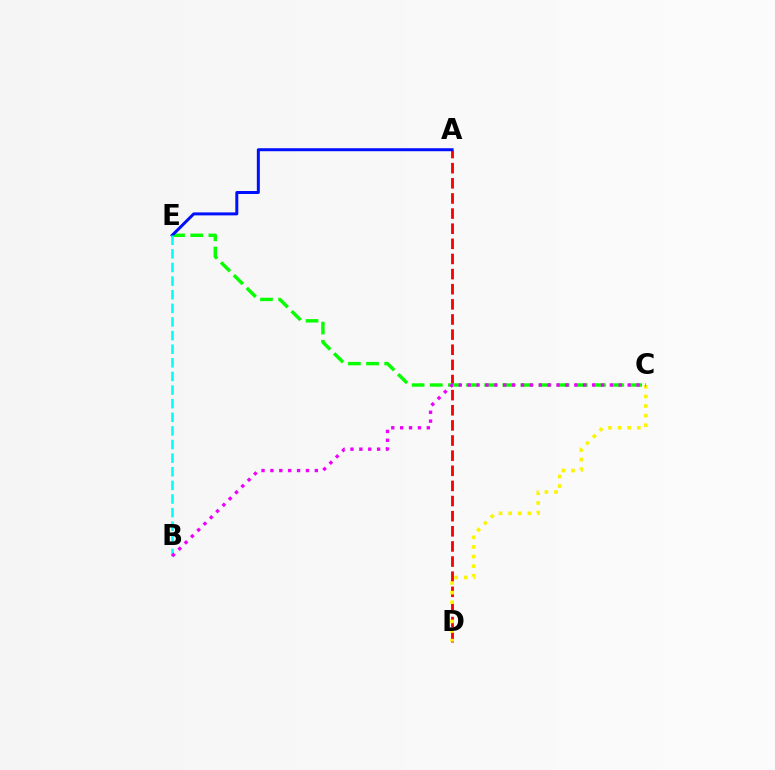{('A', 'D'): [{'color': '#ff0000', 'line_style': 'dashed', 'thickness': 2.06}], ('C', 'D'): [{'color': '#fcf500', 'line_style': 'dotted', 'thickness': 2.61}], ('C', 'E'): [{'color': '#08ff00', 'line_style': 'dashed', 'thickness': 2.46}], ('A', 'E'): [{'color': '#0010ff', 'line_style': 'solid', 'thickness': 2.16}], ('B', 'E'): [{'color': '#00fff6', 'line_style': 'dashed', 'thickness': 1.85}], ('B', 'C'): [{'color': '#ee00ff', 'line_style': 'dotted', 'thickness': 2.41}]}